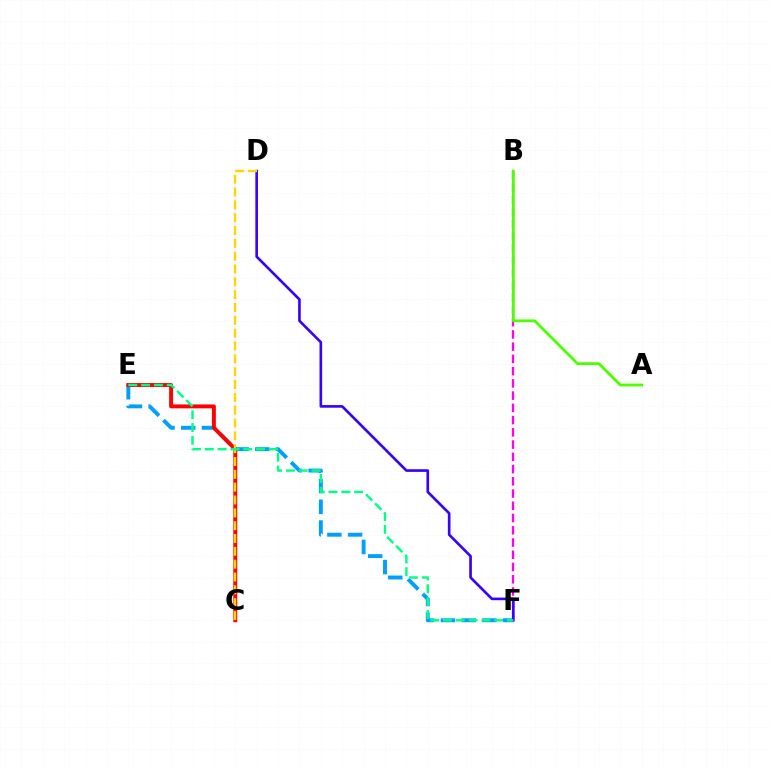{('B', 'F'): [{'color': '#ff00ed', 'line_style': 'dashed', 'thickness': 1.66}], ('E', 'F'): [{'color': '#009eff', 'line_style': 'dashed', 'thickness': 2.82}, {'color': '#00ff86', 'line_style': 'dashed', 'thickness': 1.74}], ('C', 'E'): [{'color': '#ff0000', 'line_style': 'solid', 'thickness': 2.83}], ('D', 'F'): [{'color': '#3700ff', 'line_style': 'solid', 'thickness': 1.9}], ('C', 'D'): [{'color': '#ffd500', 'line_style': 'dashed', 'thickness': 1.74}], ('A', 'B'): [{'color': '#4fff00', 'line_style': 'solid', 'thickness': 2.02}]}